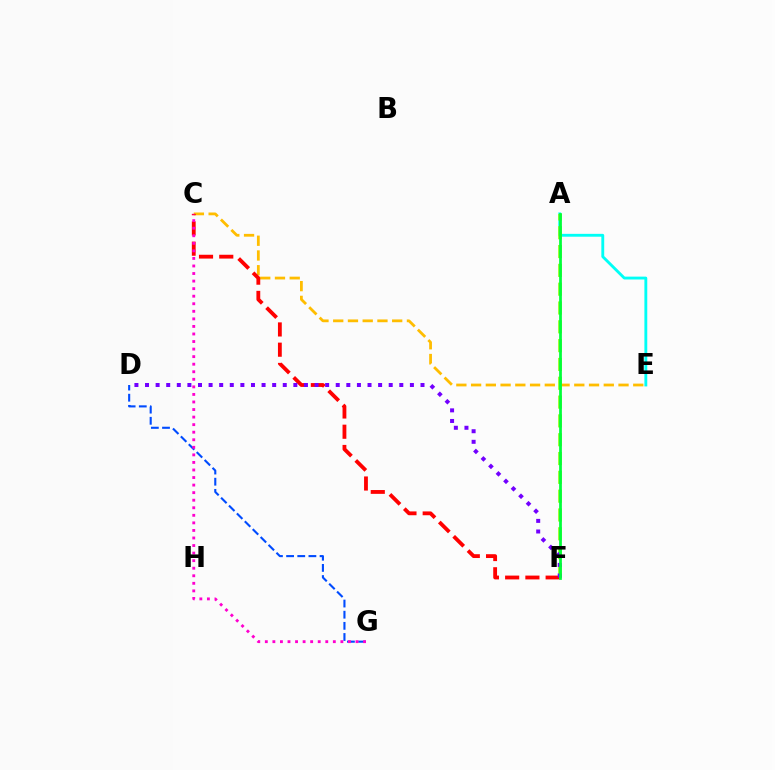{('A', 'E'): [{'color': '#00fff6', 'line_style': 'solid', 'thickness': 2.06}], ('C', 'E'): [{'color': '#ffbd00', 'line_style': 'dashed', 'thickness': 2.0}], ('D', 'G'): [{'color': '#004bff', 'line_style': 'dashed', 'thickness': 1.51}], ('A', 'F'): [{'color': '#84ff00', 'line_style': 'dashed', 'thickness': 2.56}, {'color': '#00ff39', 'line_style': 'solid', 'thickness': 1.98}], ('C', 'F'): [{'color': '#ff0000', 'line_style': 'dashed', 'thickness': 2.75}], ('D', 'F'): [{'color': '#7200ff', 'line_style': 'dotted', 'thickness': 2.88}], ('C', 'G'): [{'color': '#ff00cf', 'line_style': 'dotted', 'thickness': 2.05}]}